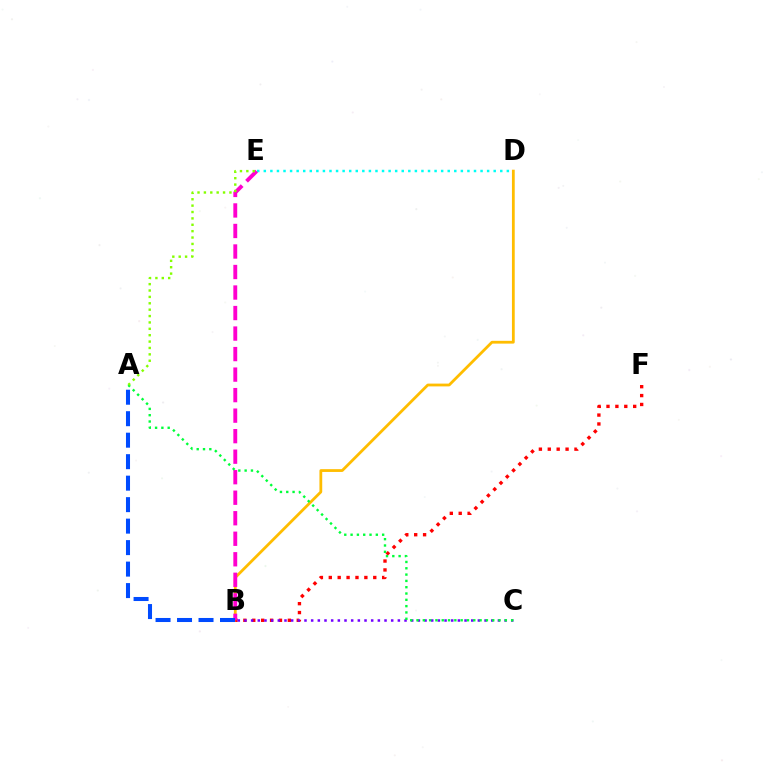{('B', 'D'): [{'color': '#ffbd00', 'line_style': 'solid', 'thickness': 2.01}], ('B', 'F'): [{'color': '#ff0000', 'line_style': 'dotted', 'thickness': 2.42}], ('B', 'C'): [{'color': '#7200ff', 'line_style': 'dotted', 'thickness': 1.81}], ('D', 'E'): [{'color': '#00fff6', 'line_style': 'dotted', 'thickness': 1.78}], ('B', 'E'): [{'color': '#ff00cf', 'line_style': 'dashed', 'thickness': 2.79}], ('A', 'B'): [{'color': '#004bff', 'line_style': 'dashed', 'thickness': 2.92}], ('A', 'C'): [{'color': '#00ff39', 'line_style': 'dotted', 'thickness': 1.71}], ('A', 'E'): [{'color': '#84ff00', 'line_style': 'dotted', 'thickness': 1.73}]}